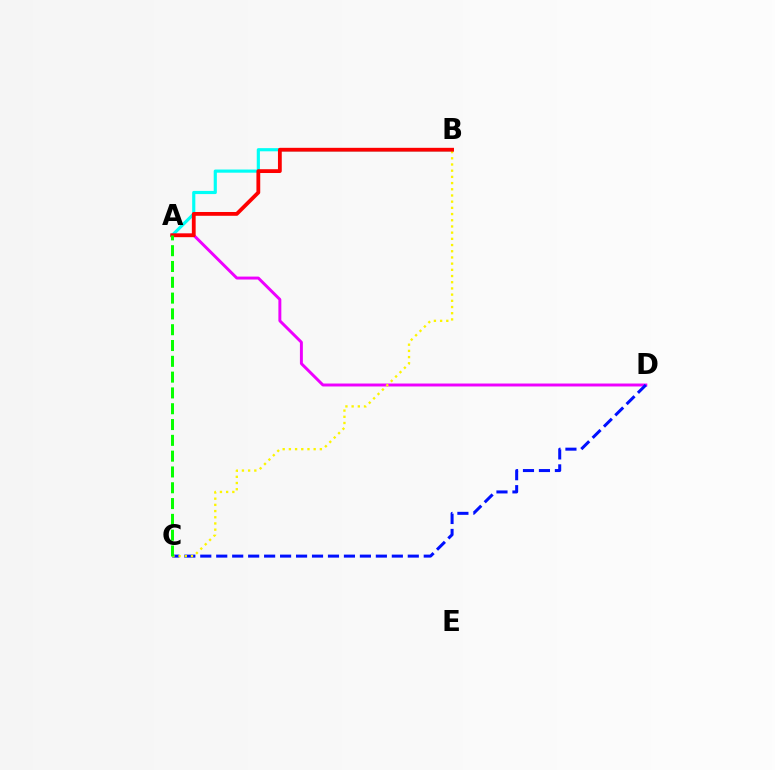{('A', 'B'): [{'color': '#00fff6', 'line_style': 'solid', 'thickness': 2.27}, {'color': '#ff0000', 'line_style': 'solid', 'thickness': 2.74}], ('A', 'D'): [{'color': '#ee00ff', 'line_style': 'solid', 'thickness': 2.12}], ('C', 'D'): [{'color': '#0010ff', 'line_style': 'dashed', 'thickness': 2.17}], ('B', 'C'): [{'color': '#fcf500', 'line_style': 'dotted', 'thickness': 1.68}], ('A', 'C'): [{'color': '#08ff00', 'line_style': 'dashed', 'thickness': 2.15}]}